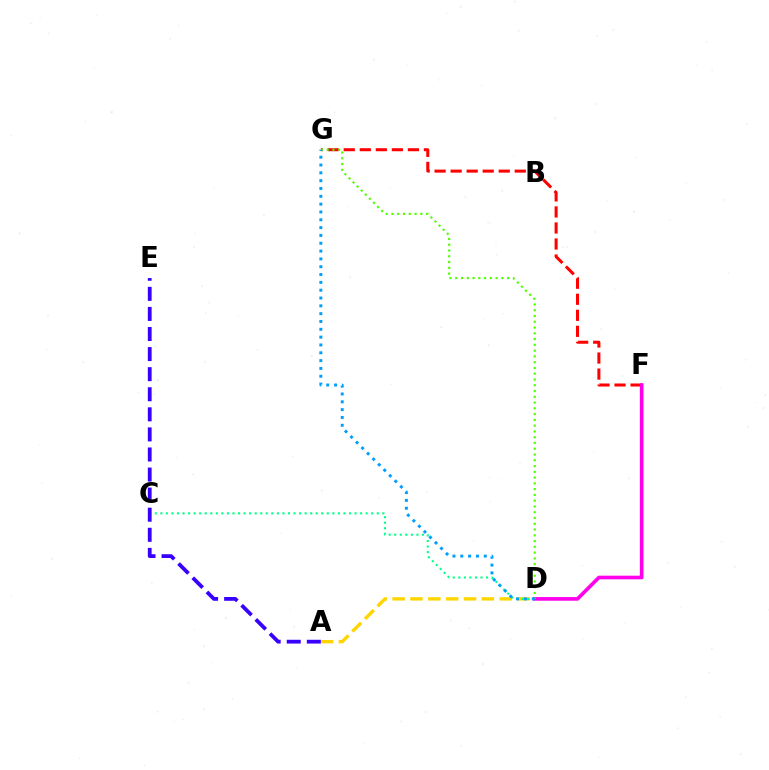{('F', 'G'): [{'color': '#ff0000', 'line_style': 'dashed', 'thickness': 2.18}], ('A', 'D'): [{'color': '#ffd500', 'line_style': 'dashed', 'thickness': 2.43}], ('C', 'D'): [{'color': '#00ff86', 'line_style': 'dotted', 'thickness': 1.51}], ('A', 'E'): [{'color': '#3700ff', 'line_style': 'dashed', 'thickness': 2.73}], ('D', 'F'): [{'color': '#ff00ed', 'line_style': 'solid', 'thickness': 2.63}], ('D', 'G'): [{'color': '#4fff00', 'line_style': 'dotted', 'thickness': 1.57}, {'color': '#009eff', 'line_style': 'dotted', 'thickness': 2.13}]}